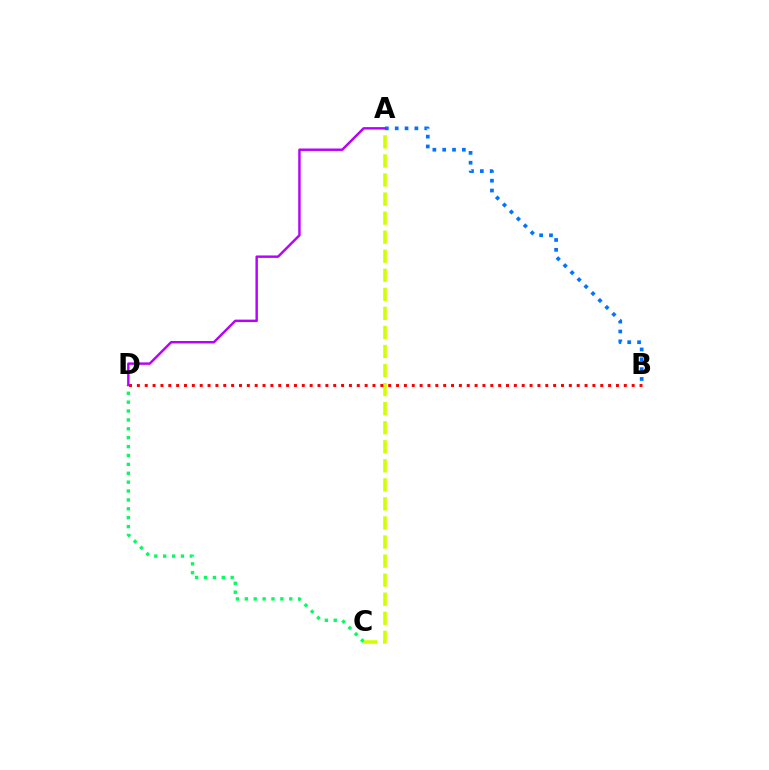{('C', 'D'): [{'color': '#00ff5c', 'line_style': 'dotted', 'thickness': 2.41}], ('A', 'C'): [{'color': '#d1ff00', 'line_style': 'dashed', 'thickness': 2.59}], ('A', 'B'): [{'color': '#0074ff', 'line_style': 'dotted', 'thickness': 2.67}], ('B', 'D'): [{'color': '#ff0000', 'line_style': 'dotted', 'thickness': 2.13}], ('A', 'D'): [{'color': '#b900ff', 'line_style': 'solid', 'thickness': 1.76}]}